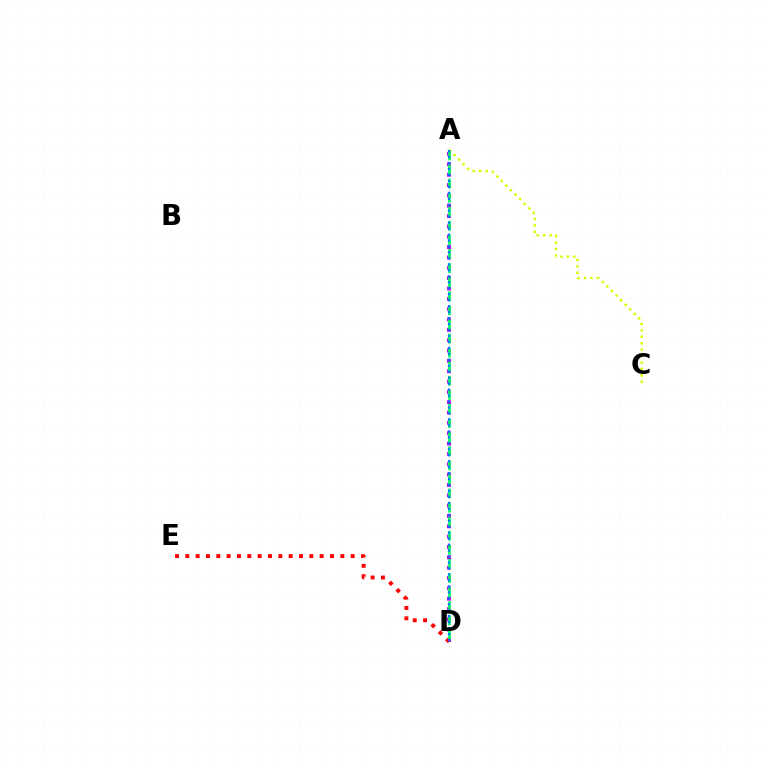{('A', 'C'): [{'color': '#d1ff00', 'line_style': 'dotted', 'thickness': 1.75}], ('A', 'D'): [{'color': '#b900ff', 'line_style': 'dotted', 'thickness': 2.81}, {'color': '#00ff5c', 'line_style': 'dashed', 'thickness': 1.91}, {'color': '#0074ff', 'line_style': 'dotted', 'thickness': 1.62}], ('D', 'E'): [{'color': '#ff0000', 'line_style': 'dotted', 'thickness': 2.81}]}